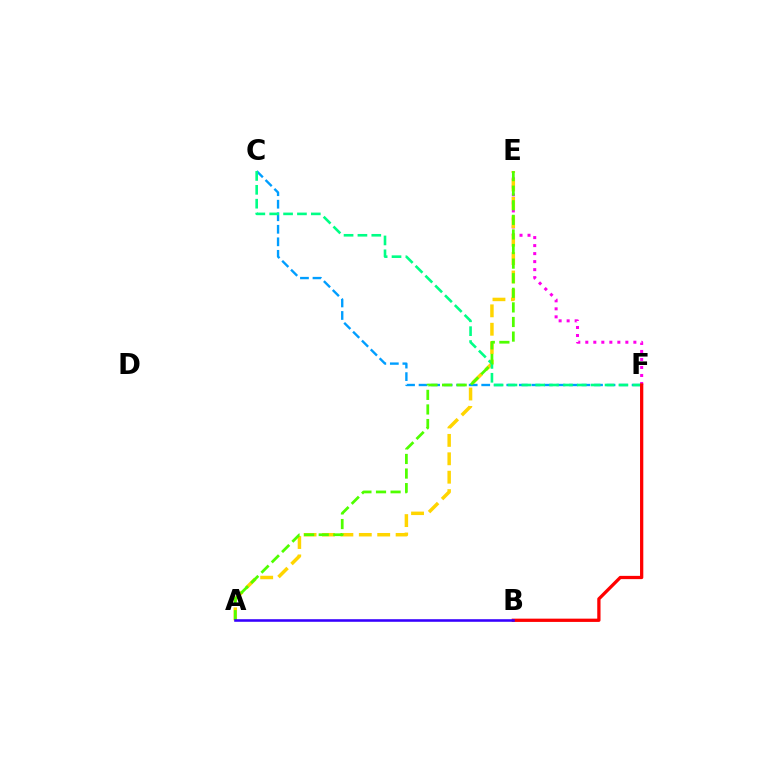{('C', 'F'): [{'color': '#009eff', 'line_style': 'dashed', 'thickness': 1.7}, {'color': '#00ff86', 'line_style': 'dashed', 'thickness': 1.88}], ('E', 'F'): [{'color': '#ff00ed', 'line_style': 'dotted', 'thickness': 2.18}], ('A', 'E'): [{'color': '#ffd500', 'line_style': 'dashed', 'thickness': 2.5}, {'color': '#4fff00', 'line_style': 'dashed', 'thickness': 1.98}], ('B', 'F'): [{'color': '#ff0000', 'line_style': 'solid', 'thickness': 2.35}], ('A', 'B'): [{'color': '#3700ff', 'line_style': 'solid', 'thickness': 1.85}]}